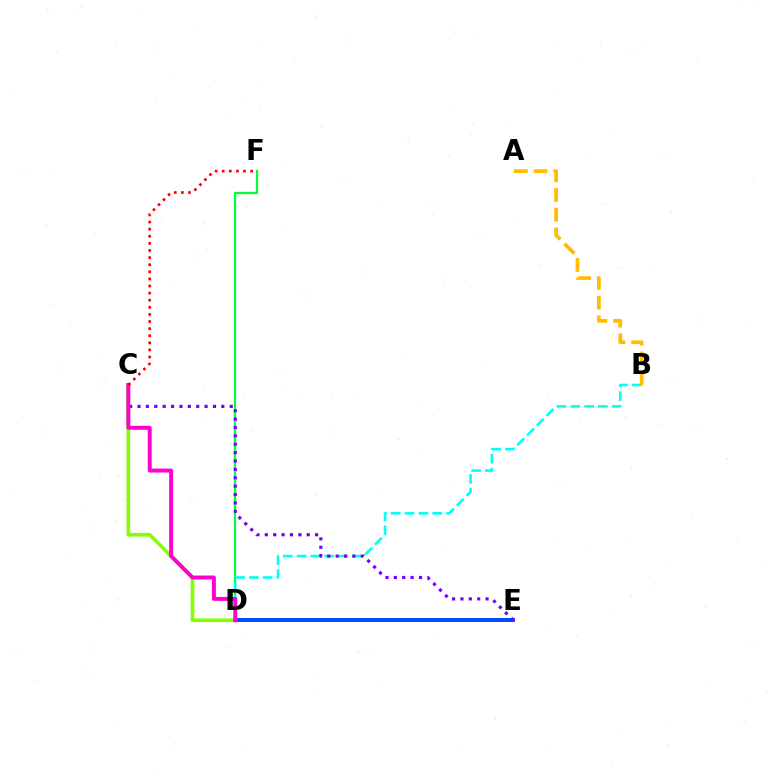{('D', 'F'): [{'color': '#00ff39', 'line_style': 'solid', 'thickness': 1.6}], ('D', 'E'): [{'color': '#004bff', 'line_style': 'solid', 'thickness': 2.85}], ('B', 'D'): [{'color': '#00fff6', 'line_style': 'dashed', 'thickness': 1.88}], ('A', 'B'): [{'color': '#ffbd00', 'line_style': 'dashed', 'thickness': 2.68}], ('C', 'D'): [{'color': '#84ff00', 'line_style': 'solid', 'thickness': 2.63}, {'color': '#ff00cf', 'line_style': 'solid', 'thickness': 2.84}], ('C', 'E'): [{'color': '#7200ff', 'line_style': 'dotted', 'thickness': 2.28}], ('C', 'F'): [{'color': '#ff0000', 'line_style': 'dotted', 'thickness': 1.93}]}